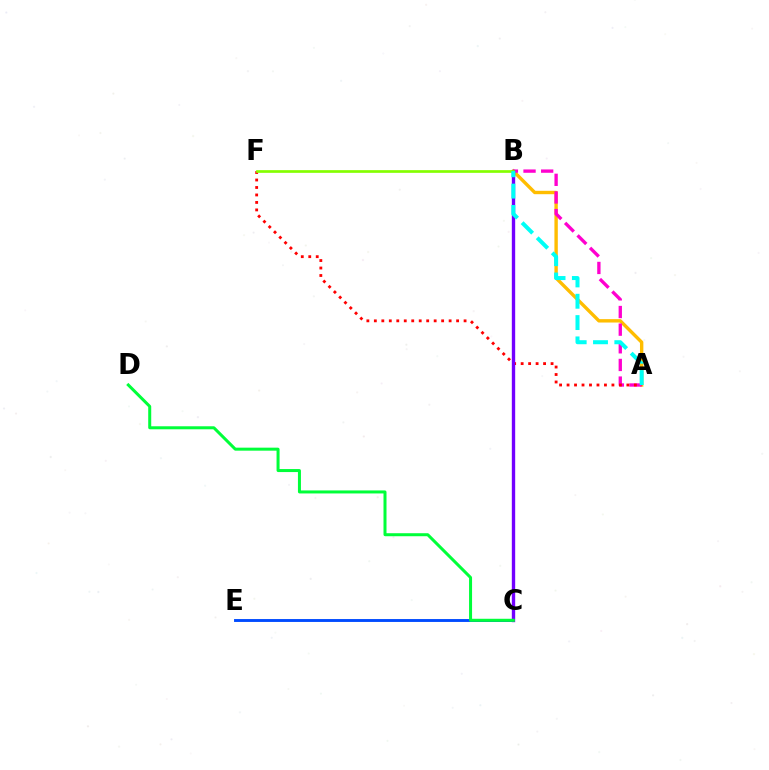{('A', 'B'): [{'color': '#ffbd00', 'line_style': 'solid', 'thickness': 2.44}, {'color': '#ff00cf', 'line_style': 'dashed', 'thickness': 2.4}, {'color': '#00fff6', 'line_style': 'dashed', 'thickness': 2.9}], ('C', 'E'): [{'color': '#004bff', 'line_style': 'solid', 'thickness': 2.08}], ('A', 'F'): [{'color': '#ff0000', 'line_style': 'dotted', 'thickness': 2.03}], ('B', 'C'): [{'color': '#7200ff', 'line_style': 'solid', 'thickness': 2.42}], ('B', 'F'): [{'color': '#84ff00', 'line_style': 'solid', 'thickness': 1.93}], ('C', 'D'): [{'color': '#00ff39', 'line_style': 'solid', 'thickness': 2.17}]}